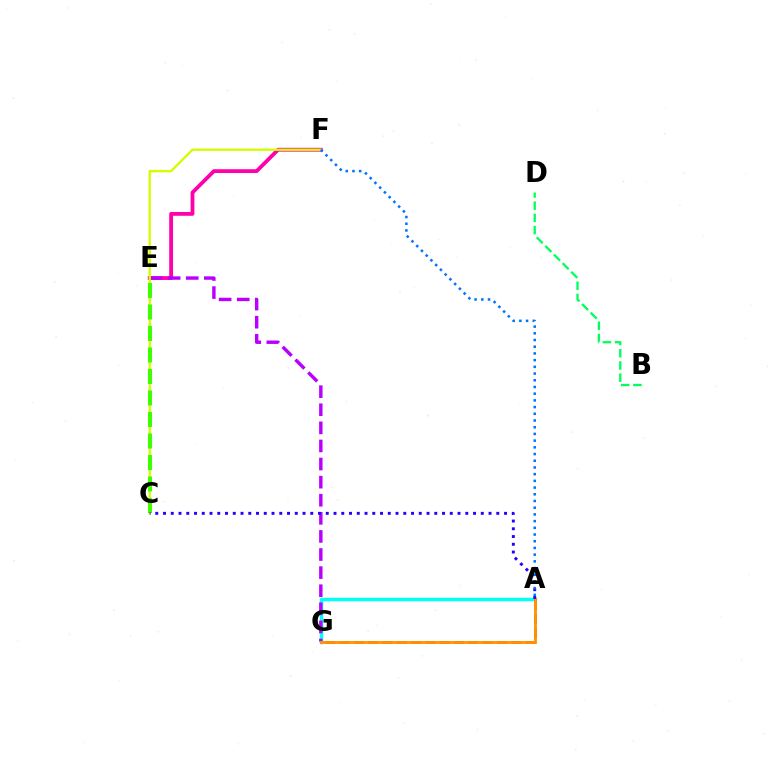{('E', 'F'): [{'color': '#ff00ac', 'line_style': 'solid', 'thickness': 2.74}], ('A', 'G'): [{'color': '#00fff6', 'line_style': 'solid', 'thickness': 2.51}, {'color': '#ff0000', 'line_style': 'dashed', 'thickness': 1.94}, {'color': '#ff9400', 'line_style': 'solid', 'thickness': 2.02}], ('E', 'G'): [{'color': '#b900ff', 'line_style': 'dashed', 'thickness': 2.46}], ('B', 'D'): [{'color': '#00ff5c', 'line_style': 'dashed', 'thickness': 1.66}], ('C', 'F'): [{'color': '#d1ff00', 'line_style': 'solid', 'thickness': 1.7}], ('C', 'E'): [{'color': '#3dff00', 'line_style': 'dashed', 'thickness': 2.92}], ('A', 'C'): [{'color': '#2500ff', 'line_style': 'dotted', 'thickness': 2.11}], ('A', 'F'): [{'color': '#0074ff', 'line_style': 'dotted', 'thickness': 1.82}]}